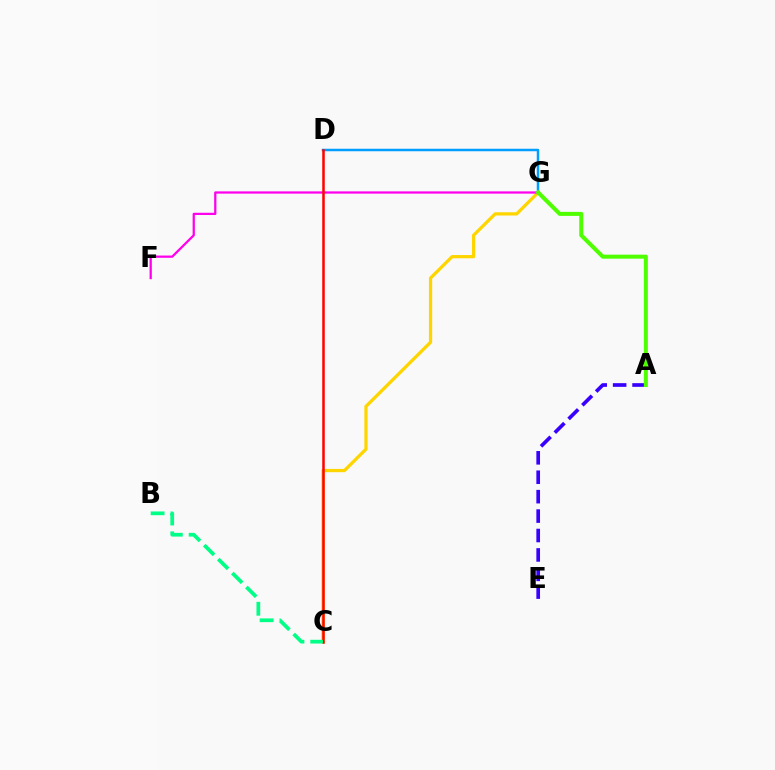{('C', 'G'): [{'color': '#ffd500', 'line_style': 'solid', 'thickness': 2.34}], ('D', 'G'): [{'color': '#009eff', 'line_style': 'solid', 'thickness': 1.8}], ('F', 'G'): [{'color': '#ff00ed', 'line_style': 'solid', 'thickness': 1.62}], ('C', 'D'): [{'color': '#ff0000', 'line_style': 'solid', 'thickness': 1.81}], ('A', 'E'): [{'color': '#3700ff', 'line_style': 'dashed', 'thickness': 2.64}], ('A', 'G'): [{'color': '#4fff00', 'line_style': 'solid', 'thickness': 2.89}], ('B', 'C'): [{'color': '#00ff86', 'line_style': 'dashed', 'thickness': 2.69}]}